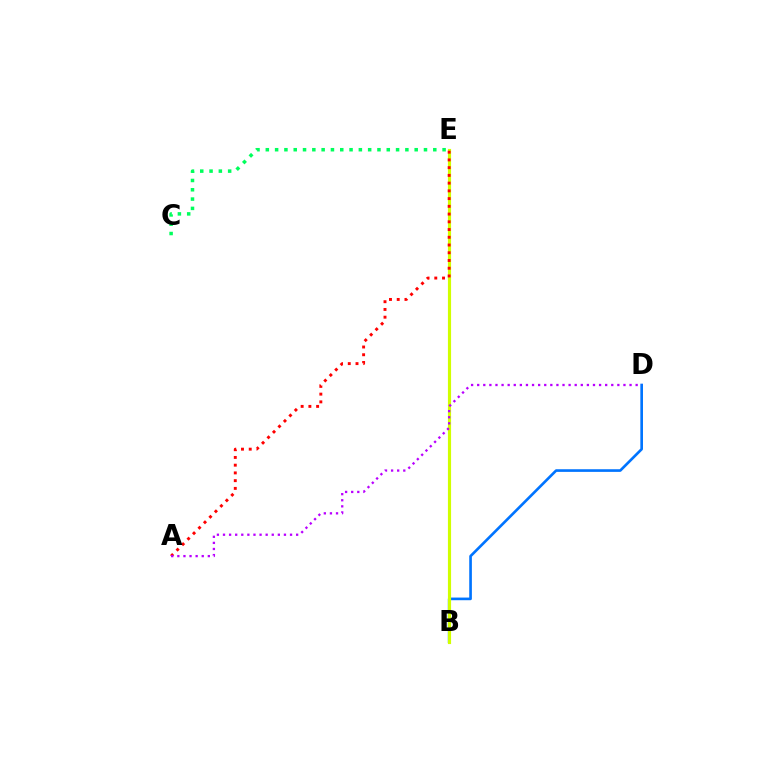{('C', 'E'): [{'color': '#00ff5c', 'line_style': 'dotted', 'thickness': 2.53}], ('B', 'D'): [{'color': '#0074ff', 'line_style': 'solid', 'thickness': 1.91}], ('B', 'E'): [{'color': '#d1ff00', 'line_style': 'solid', 'thickness': 2.27}], ('A', 'E'): [{'color': '#ff0000', 'line_style': 'dotted', 'thickness': 2.1}], ('A', 'D'): [{'color': '#b900ff', 'line_style': 'dotted', 'thickness': 1.66}]}